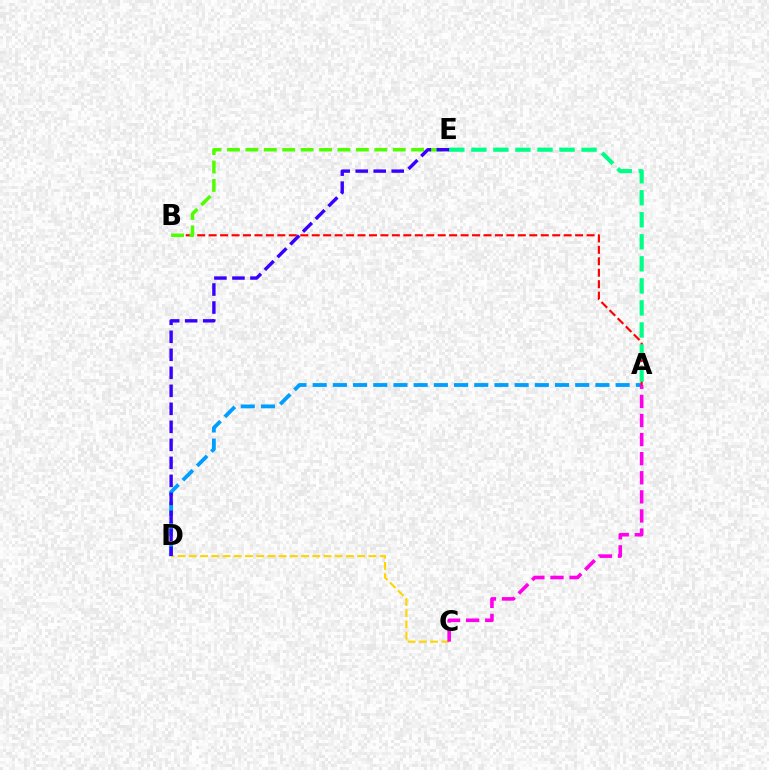{('A', 'D'): [{'color': '#009eff', 'line_style': 'dashed', 'thickness': 2.74}], ('A', 'B'): [{'color': '#ff0000', 'line_style': 'dashed', 'thickness': 1.56}], ('C', 'D'): [{'color': '#ffd500', 'line_style': 'dashed', 'thickness': 1.52}], ('B', 'E'): [{'color': '#4fff00', 'line_style': 'dashed', 'thickness': 2.5}], ('A', 'E'): [{'color': '#00ff86', 'line_style': 'dashed', 'thickness': 2.99}], ('A', 'C'): [{'color': '#ff00ed', 'line_style': 'dashed', 'thickness': 2.59}], ('D', 'E'): [{'color': '#3700ff', 'line_style': 'dashed', 'thickness': 2.45}]}